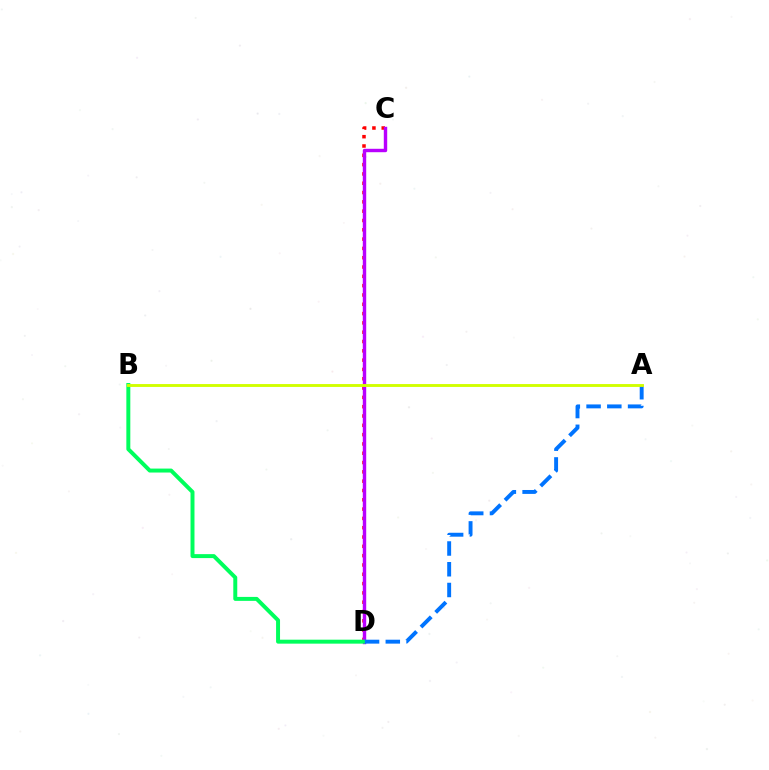{('C', 'D'): [{'color': '#ff0000', 'line_style': 'dotted', 'thickness': 2.53}, {'color': '#b900ff', 'line_style': 'solid', 'thickness': 2.46}], ('B', 'D'): [{'color': '#00ff5c', 'line_style': 'solid', 'thickness': 2.85}], ('A', 'D'): [{'color': '#0074ff', 'line_style': 'dashed', 'thickness': 2.82}], ('A', 'B'): [{'color': '#d1ff00', 'line_style': 'solid', 'thickness': 2.08}]}